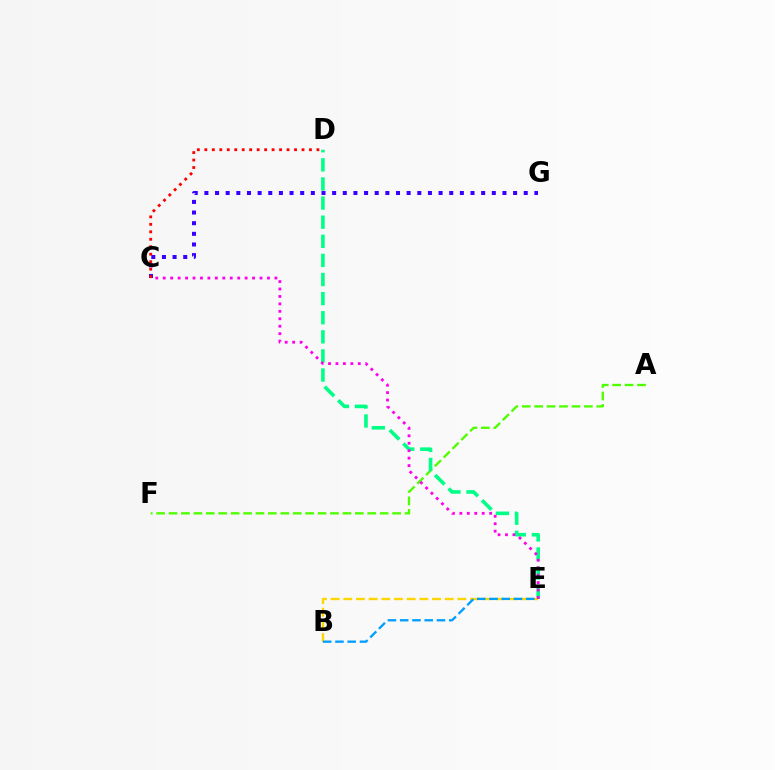{('A', 'F'): [{'color': '#4fff00', 'line_style': 'dashed', 'thickness': 1.69}], ('C', 'G'): [{'color': '#3700ff', 'line_style': 'dotted', 'thickness': 2.89}], ('D', 'E'): [{'color': '#00ff86', 'line_style': 'dashed', 'thickness': 2.6}], ('B', 'E'): [{'color': '#ffd500', 'line_style': 'dashed', 'thickness': 1.72}, {'color': '#009eff', 'line_style': 'dashed', 'thickness': 1.67}], ('C', 'D'): [{'color': '#ff0000', 'line_style': 'dotted', 'thickness': 2.03}], ('C', 'E'): [{'color': '#ff00ed', 'line_style': 'dotted', 'thickness': 2.02}]}